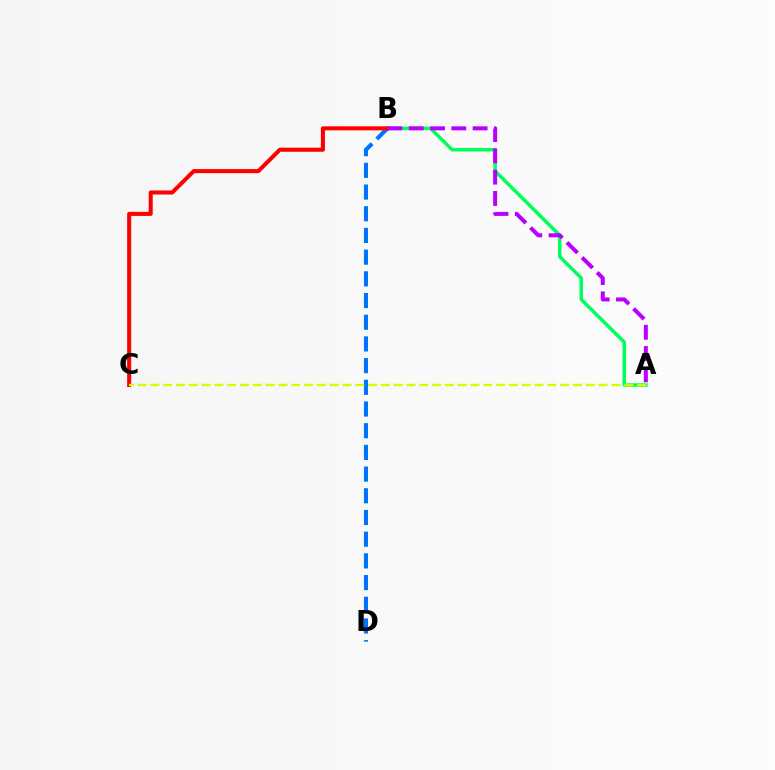{('A', 'B'): [{'color': '#00ff5c', 'line_style': 'solid', 'thickness': 2.52}, {'color': '#b900ff', 'line_style': 'dashed', 'thickness': 2.89}], ('B', 'D'): [{'color': '#0074ff', 'line_style': 'dashed', 'thickness': 2.95}], ('B', 'C'): [{'color': '#ff0000', 'line_style': 'solid', 'thickness': 2.92}], ('A', 'C'): [{'color': '#d1ff00', 'line_style': 'dashed', 'thickness': 1.74}]}